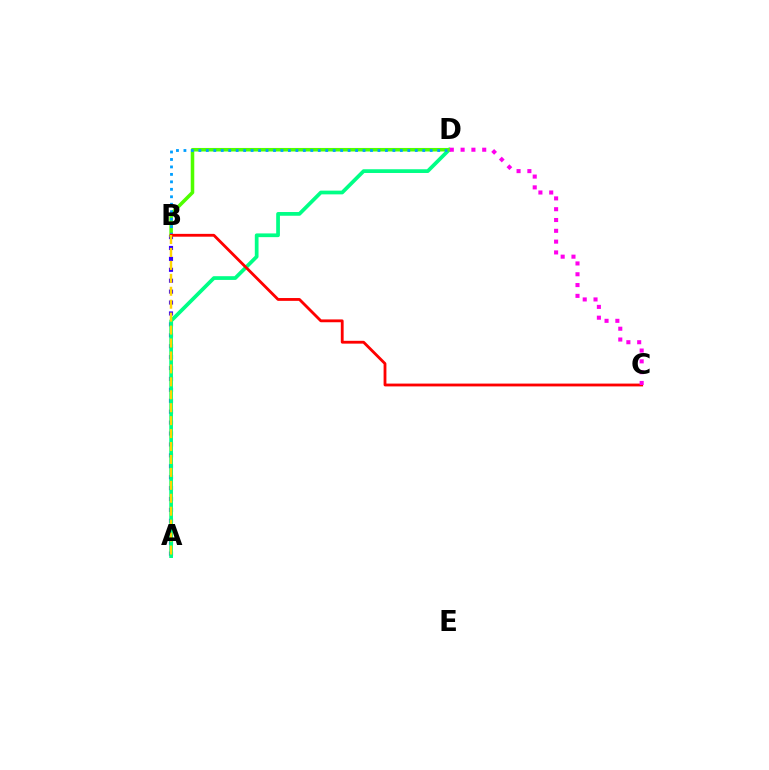{('A', 'B'): [{'color': '#3700ff', 'line_style': 'dotted', 'thickness': 2.97}, {'color': '#ffd500', 'line_style': 'dashed', 'thickness': 1.76}], ('A', 'D'): [{'color': '#00ff86', 'line_style': 'solid', 'thickness': 2.68}], ('B', 'D'): [{'color': '#4fff00', 'line_style': 'solid', 'thickness': 2.55}, {'color': '#009eff', 'line_style': 'dotted', 'thickness': 2.03}], ('B', 'C'): [{'color': '#ff0000', 'line_style': 'solid', 'thickness': 2.03}], ('C', 'D'): [{'color': '#ff00ed', 'line_style': 'dotted', 'thickness': 2.94}]}